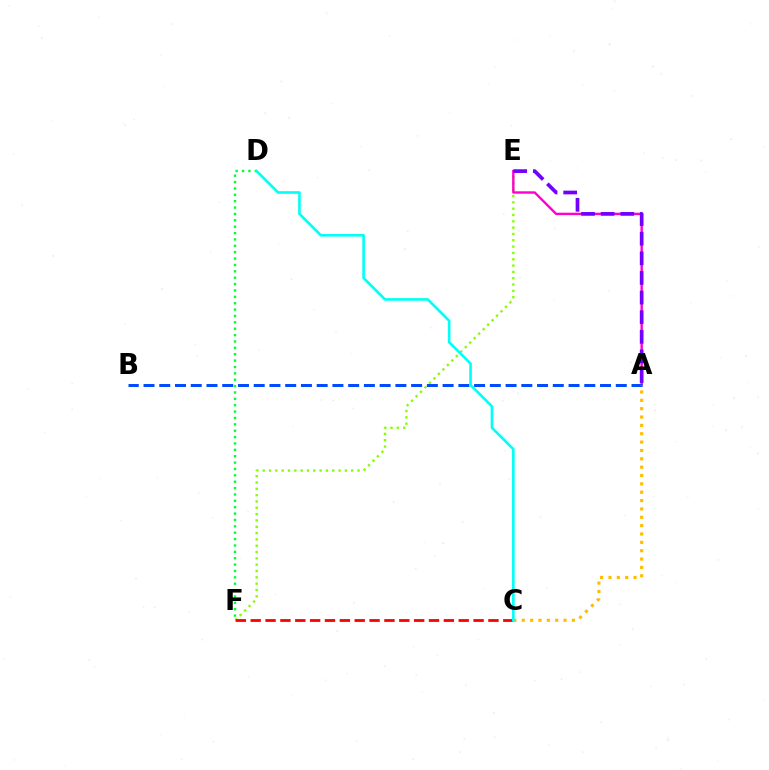{('E', 'F'): [{'color': '#84ff00', 'line_style': 'dotted', 'thickness': 1.72}], ('A', 'E'): [{'color': '#ff00cf', 'line_style': 'solid', 'thickness': 1.73}, {'color': '#7200ff', 'line_style': 'dashed', 'thickness': 2.67}], ('C', 'F'): [{'color': '#ff0000', 'line_style': 'dashed', 'thickness': 2.02}], ('A', 'B'): [{'color': '#004bff', 'line_style': 'dashed', 'thickness': 2.14}], ('D', 'F'): [{'color': '#00ff39', 'line_style': 'dotted', 'thickness': 1.73}], ('A', 'C'): [{'color': '#ffbd00', 'line_style': 'dotted', 'thickness': 2.27}], ('C', 'D'): [{'color': '#00fff6', 'line_style': 'solid', 'thickness': 1.88}]}